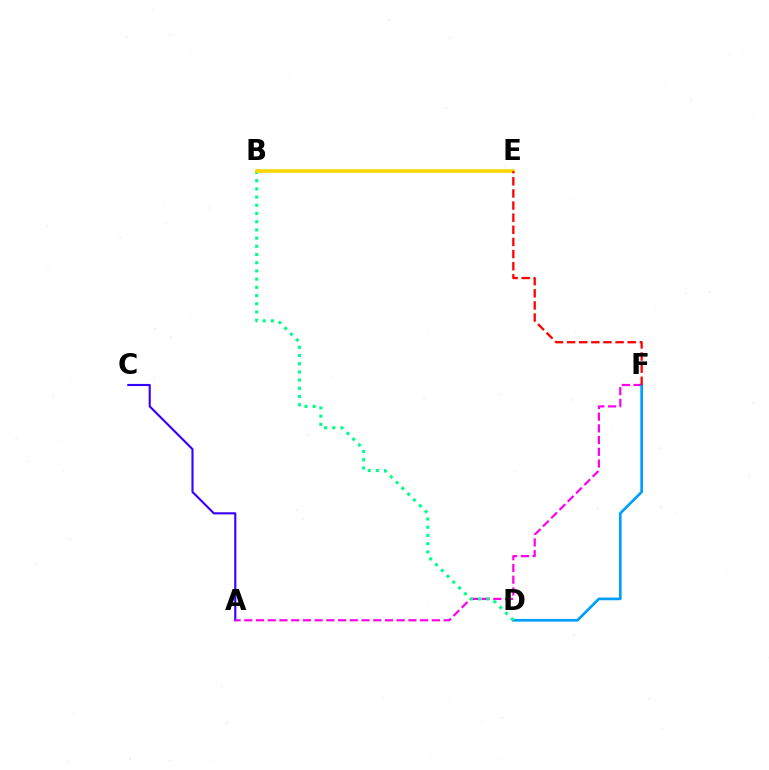{('A', 'C'): [{'color': '#3700ff', 'line_style': 'solid', 'thickness': 1.53}], ('B', 'E'): [{'color': '#4fff00', 'line_style': 'solid', 'thickness': 1.66}, {'color': '#ffd500', 'line_style': 'solid', 'thickness': 2.55}], ('A', 'F'): [{'color': '#ff00ed', 'line_style': 'dashed', 'thickness': 1.59}], ('D', 'F'): [{'color': '#009eff', 'line_style': 'solid', 'thickness': 1.94}], ('B', 'D'): [{'color': '#00ff86', 'line_style': 'dotted', 'thickness': 2.23}], ('E', 'F'): [{'color': '#ff0000', 'line_style': 'dashed', 'thickness': 1.65}]}